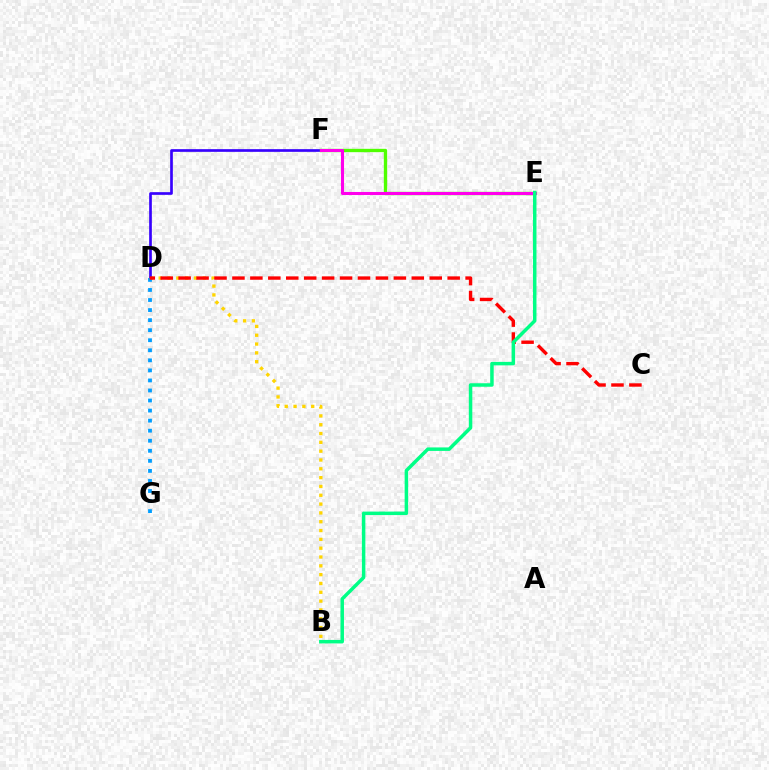{('B', 'D'): [{'color': '#ffd500', 'line_style': 'dotted', 'thickness': 2.4}], ('D', 'F'): [{'color': '#3700ff', 'line_style': 'solid', 'thickness': 1.93}], ('D', 'G'): [{'color': '#009eff', 'line_style': 'dotted', 'thickness': 2.73}], ('E', 'F'): [{'color': '#4fff00', 'line_style': 'solid', 'thickness': 2.41}, {'color': '#ff00ed', 'line_style': 'solid', 'thickness': 2.2}], ('C', 'D'): [{'color': '#ff0000', 'line_style': 'dashed', 'thickness': 2.44}], ('B', 'E'): [{'color': '#00ff86', 'line_style': 'solid', 'thickness': 2.51}]}